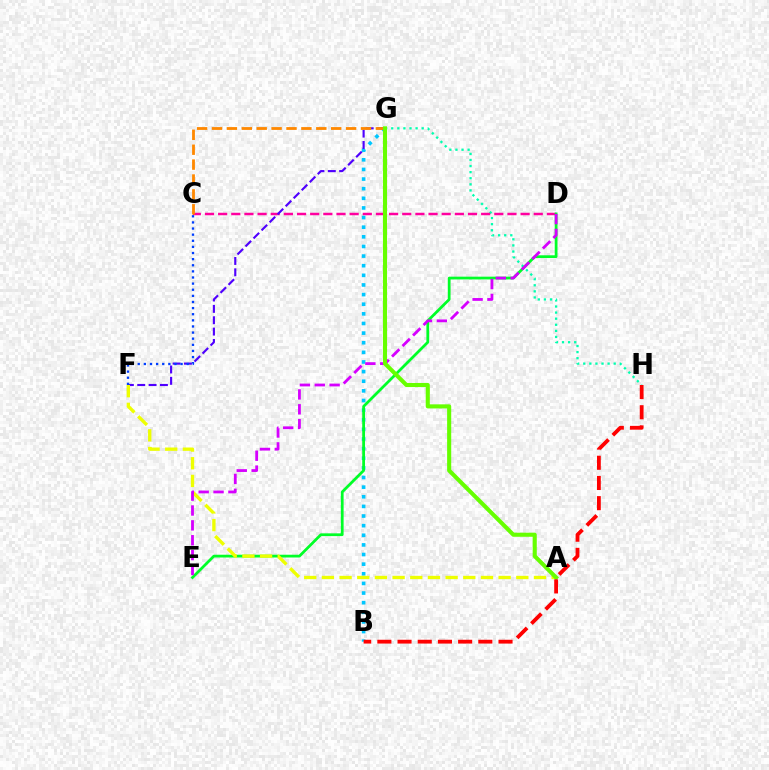{('G', 'H'): [{'color': '#00ffaf', 'line_style': 'dotted', 'thickness': 1.65}], ('C', 'D'): [{'color': '#ff00a0', 'line_style': 'dashed', 'thickness': 1.79}], ('B', 'G'): [{'color': '#00c7ff', 'line_style': 'dotted', 'thickness': 2.62}], ('D', 'E'): [{'color': '#00ff27', 'line_style': 'solid', 'thickness': 1.99}, {'color': '#d600ff', 'line_style': 'dashed', 'thickness': 2.02}], ('F', 'G'): [{'color': '#4f00ff', 'line_style': 'dashed', 'thickness': 1.54}], ('C', 'G'): [{'color': '#ff8800', 'line_style': 'dashed', 'thickness': 2.02}], ('C', 'F'): [{'color': '#003fff', 'line_style': 'dotted', 'thickness': 1.66}], ('A', 'F'): [{'color': '#eeff00', 'line_style': 'dashed', 'thickness': 2.4}], ('A', 'G'): [{'color': '#66ff00', 'line_style': 'solid', 'thickness': 2.95}], ('B', 'H'): [{'color': '#ff0000', 'line_style': 'dashed', 'thickness': 2.74}]}